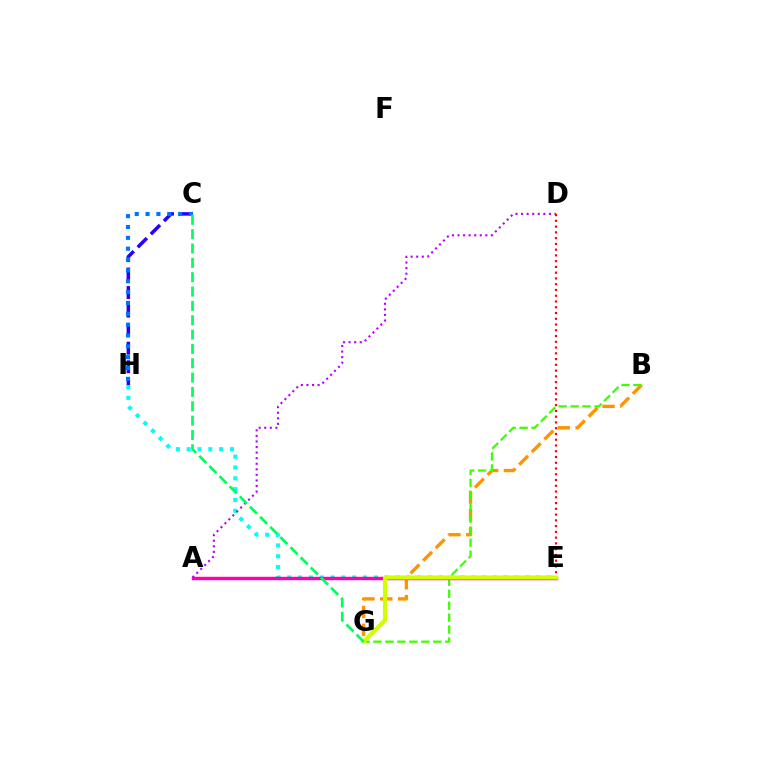{('C', 'H'): [{'color': '#2500ff', 'line_style': 'dashed', 'thickness': 2.52}, {'color': '#0074ff', 'line_style': 'dotted', 'thickness': 2.95}], ('B', 'G'): [{'color': '#ff9400', 'line_style': 'dashed', 'thickness': 2.43}, {'color': '#3dff00', 'line_style': 'dashed', 'thickness': 1.63}], ('E', 'H'): [{'color': '#00fff6', 'line_style': 'dotted', 'thickness': 2.94}], ('A', 'E'): [{'color': '#ff00ac', 'line_style': 'solid', 'thickness': 2.46}], ('A', 'D'): [{'color': '#b900ff', 'line_style': 'dotted', 'thickness': 1.51}], ('D', 'E'): [{'color': '#ff0000', 'line_style': 'dotted', 'thickness': 1.56}], ('E', 'G'): [{'color': '#d1ff00', 'line_style': 'solid', 'thickness': 2.98}], ('C', 'G'): [{'color': '#00ff5c', 'line_style': 'dashed', 'thickness': 1.95}]}